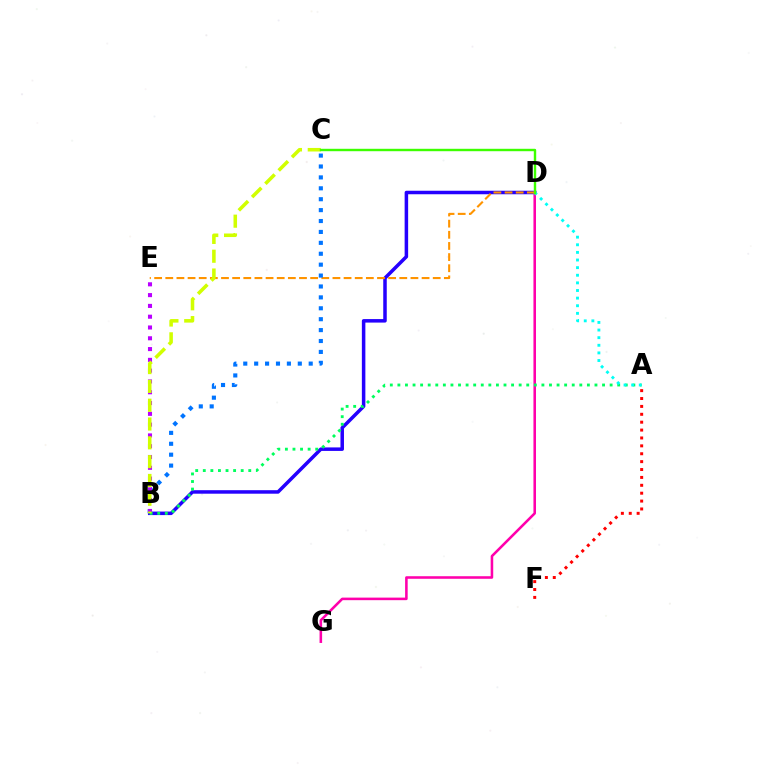{('B', 'D'): [{'color': '#2500ff', 'line_style': 'solid', 'thickness': 2.53}], ('D', 'G'): [{'color': '#ff00ac', 'line_style': 'solid', 'thickness': 1.85}], ('D', 'E'): [{'color': '#ff9400', 'line_style': 'dashed', 'thickness': 1.51}], ('A', 'F'): [{'color': '#ff0000', 'line_style': 'dotted', 'thickness': 2.14}], ('B', 'C'): [{'color': '#0074ff', 'line_style': 'dotted', 'thickness': 2.96}, {'color': '#d1ff00', 'line_style': 'dashed', 'thickness': 2.56}], ('B', 'E'): [{'color': '#b900ff', 'line_style': 'dotted', 'thickness': 2.93}], ('A', 'B'): [{'color': '#00ff5c', 'line_style': 'dotted', 'thickness': 2.06}], ('A', 'D'): [{'color': '#00fff6', 'line_style': 'dotted', 'thickness': 2.07}], ('C', 'D'): [{'color': '#3dff00', 'line_style': 'solid', 'thickness': 1.74}]}